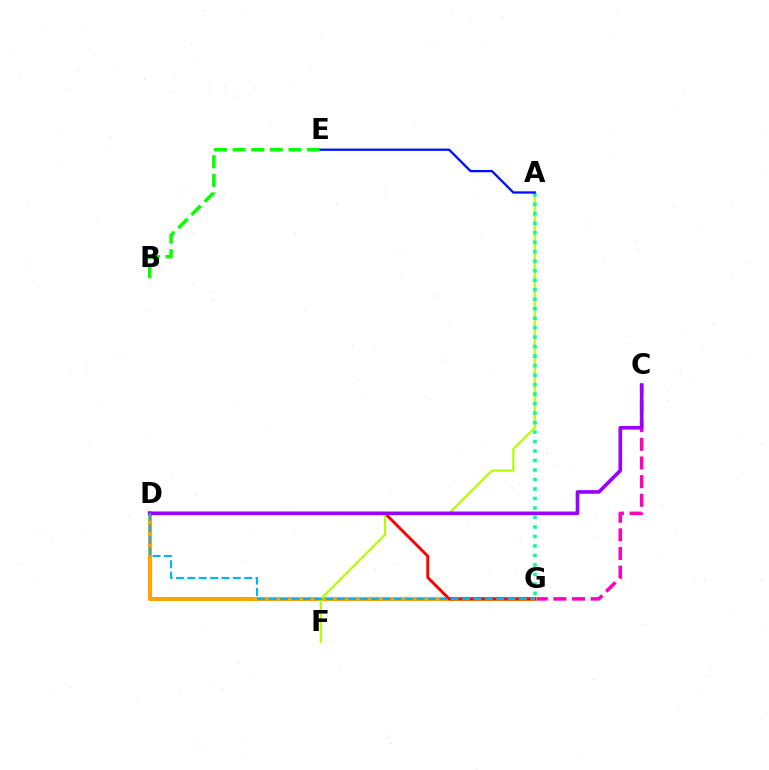{('B', 'E'): [{'color': '#08ff00', 'line_style': 'dashed', 'thickness': 2.53}], ('C', 'G'): [{'color': '#ff00bd', 'line_style': 'dashed', 'thickness': 2.53}], ('D', 'G'): [{'color': '#ffa500', 'line_style': 'solid', 'thickness': 2.97}, {'color': '#ff0000', 'line_style': 'solid', 'thickness': 2.08}, {'color': '#00b5ff', 'line_style': 'dashed', 'thickness': 1.55}], ('A', 'F'): [{'color': '#b3ff00', 'line_style': 'solid', 'thickness': 1.58}], ('A', 'G'): [{'color': '#00ff9d', 'line_style': 'dotted', 'thickness': 2.58}], ('C', 'D'): [{'color': '#9b00ff', 'line_style': 'solid', 'thickness': 2.61}], ('A', 'E'): [{'color': '#0010ff', 'line_style': 'solid', 'thickness': 1.66}]}